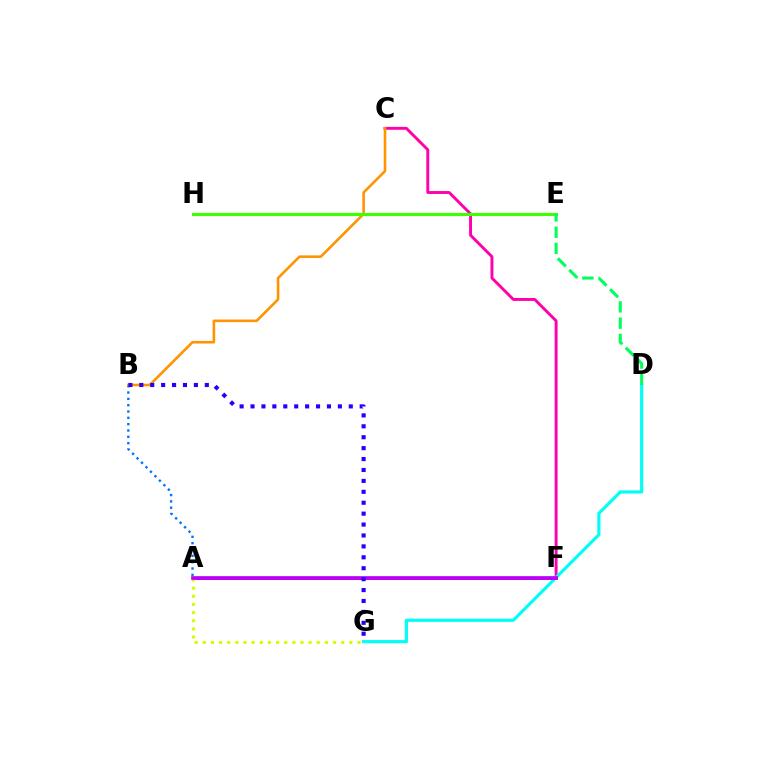{('C', 'F'): [{'color': '#ff00ac', 'line_style': 'solid', 'thickness': 2.09}], ('A', 'B'): [{'color': '#0074ff', 'line_style': 'dotted', 'thickness': 1.72}], ('D', 'G'): [{'color': '#00fff6', 'line_style': 'solid', 'thickness': 2.29}], ('B', 'C'): [{'color': '#ff9400', 'line_style': 'solid', 'thickness': 1.87}], ('A', 'F'): [{'color': '#ff0000', 'line_style': 'solid', 'thickness': 1.94}, {'color': '#b900ff', 'line_style': 'solid', 'thickness': 2.66}], ('A', 'G'): [{'color': '#d1ff00', 'line_style': 'dotted', 'thickness': 2.21}], ('E', 'H'): [{'color': '#3dff00', 'line_style': 'solid', 'thickness': 2.24}], ('D', 'E'): [{'color': '#00ff5c', 'line_style': 'dashed', 'thickness': 2.21}], ('B', 'G'): [{'color': '#2500ff', 'line_style': 'dotted', 'thickness': 2.97}]}